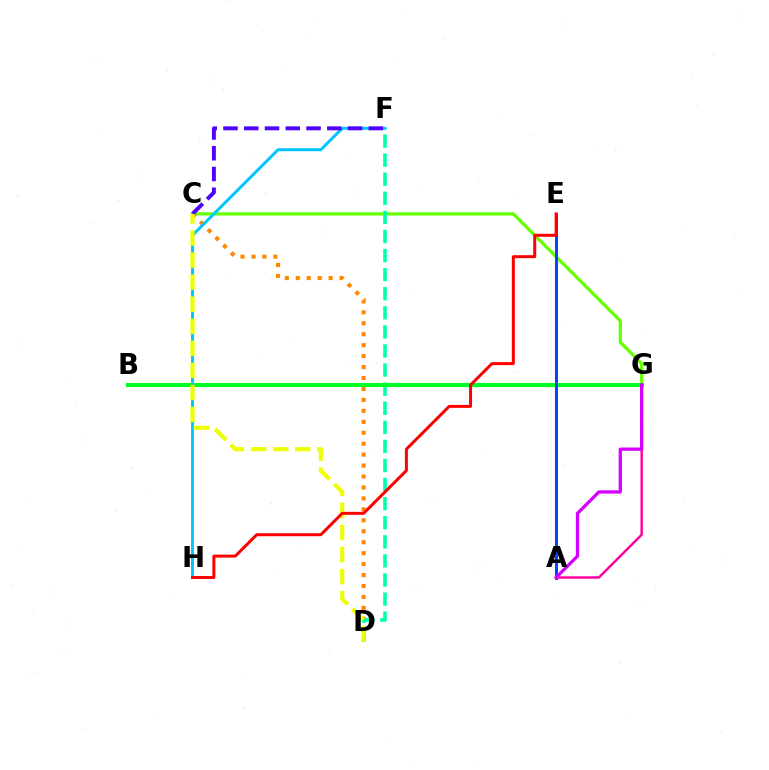{('C', 'G'): [{'color': '#66ff00', 'line_style': 'solid', 'thickness': 2.34}], ('C', 'D'): [{'color': '#ff8800', 'line_style': 'dotted', 'thickness': 2.97}, {'color': '#eeff00', 'line_style': 'dashed', 'thickness': 3.0}], ('D', 'F'): [{'color': '#00ffaf', 'line_style': 'dashed', 'thickness': 2.59}], ('A', 'G'): [{'color': '#ff00a0', 'line_style': 'solid', 'thickness': 1.76}, {'color': '#d600ff', 'line_style': 'solid', 'thickness': 2.35}], ('B', 'G'): [{'color': '#00ff27', 'line_style': 'solid', 'thickness': 2.98}], ('F', 'H'): [{'color': '#00c7ff', 'line_style': 'solid', 'thickness': 2.14}], ('A', 'E'): [{'color': '#003fff', 'line_style': 'solid', 'thickness': 2.09}], ('C', 'F'): [{'color': '#4f00ff', 'line_style': 'dashed', 'thickness': 2.82}], ('E', 'H'): [{'color': '#ff0000', 'line_style': 'solid', 'thickness': 2.15}]}